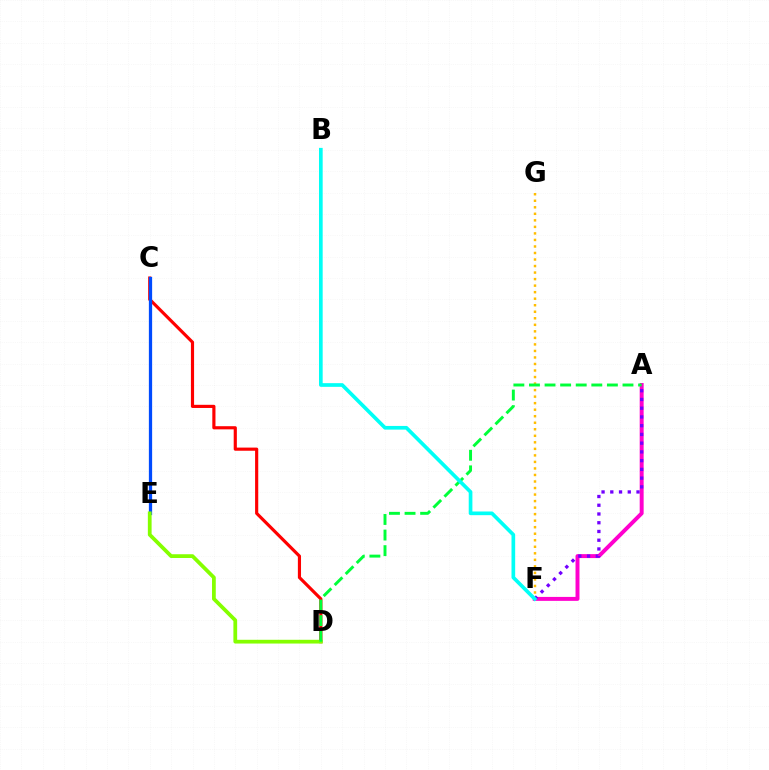{('A', 'F'): [{'color': '#ff00cf', 'line_style': 'solid', 'thickness': 2.84}, {'color': '#7200ff', 'line_style': 'dotted', 'thickness': 2.37}], ('C', 'D'): [{'color': '#ff0000', 'line_style': 'solid', 'thickness': 2.27}], ('C', 'E'): [{'color': '#004bff', 'line_style': 'solid', 'thickness': 2.35}], ('F', 'G'): [{'color': '#ffbd00', 'line_style': 'dotted', 'thickness': 1.77}], ('D', 'E'): [{'color': '#84ff00', 'line_style': 'solid', 'thickness': 2.7}], ('A', 'D'): [{'color': '#00ff39', 'line_style': 'dashed', 'thickness': 2.12}], ('B', 'F'): [{'color': '#00fff6', 'line_style': 'solid', 'thickness': 2.65}]}